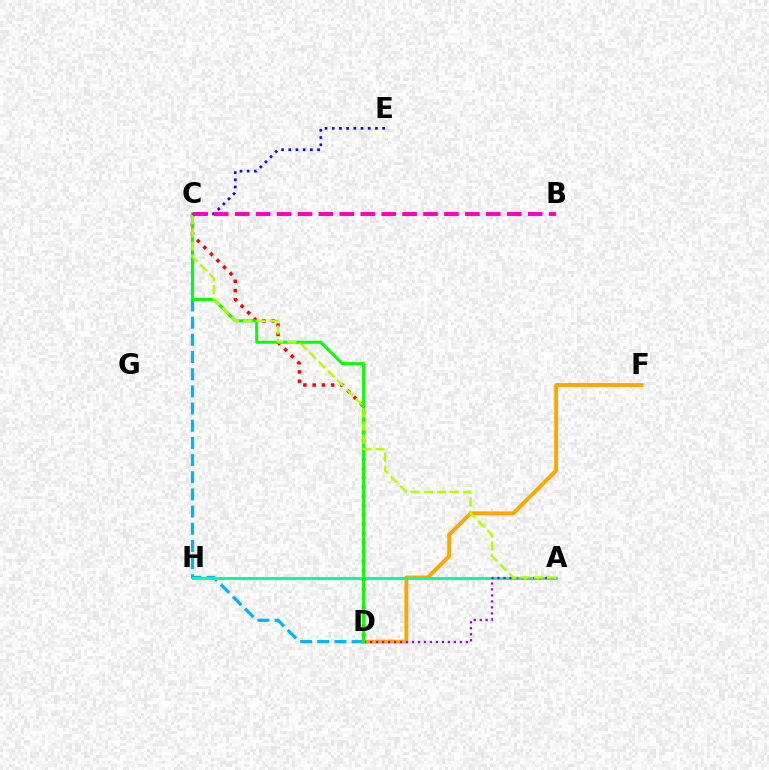{('C', 'D'): [{'color': '#00b5ff', 'line_style': 'dashed', 'thickness': 2.33}, {'color': '#ff0000', 'line_style': 'dotted', 'thickness': 2.52}, {'color': '#08ff00', 'line_style': 'solid', 'thickness': 2.16}], ('D', 'F'): [{'color': '#ffa500', 'line_style': 'solid', 'thickness': 2.78}], ('A', 'H'): [{'color': '#00ff9d', 'line_style': 'solid', 'thickness': 2.13}], ('A', 'D'): [{'color': '#9b00ff', 'line_style': 'dotted', 'thickness': 1.63}], ('A', 'C'): [{'color': '#b3ff00', 'line_style': 'dashed', 'thickness': 1.78}], ('C', 'E'): [{'color': '#0010ff', 'line_style': 'dotted', 'thickness': 1.96}], ('B', 'C'): [{'color': '#ff00bd', 'line_style': 'dashed', 'thickness': 2.84}]}